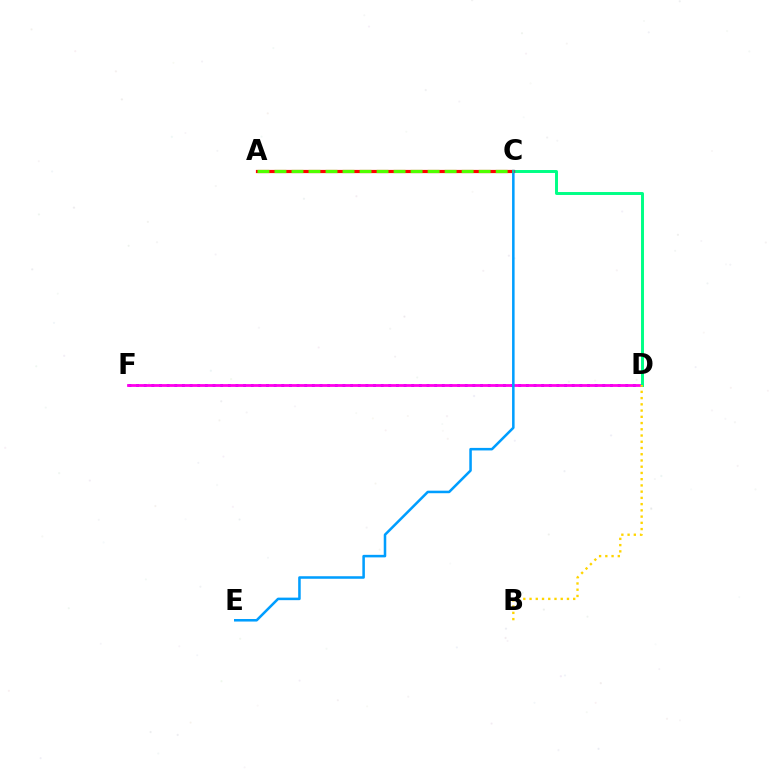{('D', 'F'): [{'color': '#3700ff', 'line_style': 'dotted', 'thickness': 2.08}, {'color': '#ff00ed', 'line_style': 'solid', 'thickness': 2.0}], ('C', 'D'): [{'color': '#00ff86', 'line_style': 'solid', 'thickness': 2.13}], ('B', 'D'): [{'color': '#ffd500', 'line_style': 'dotted', 'thickness': 1.69}], ('A', 'C'): [{'color': '#ff0000', 'line_style': 'solid', 'thickness': 2.3}, {'color': '#4fff00', 'line_style': 'dashed', 'thickness': 2.31}], ('C', 'E'): [{'color': '#009eff', 'line_style': 'solid', 'thickness': 1.83}]}